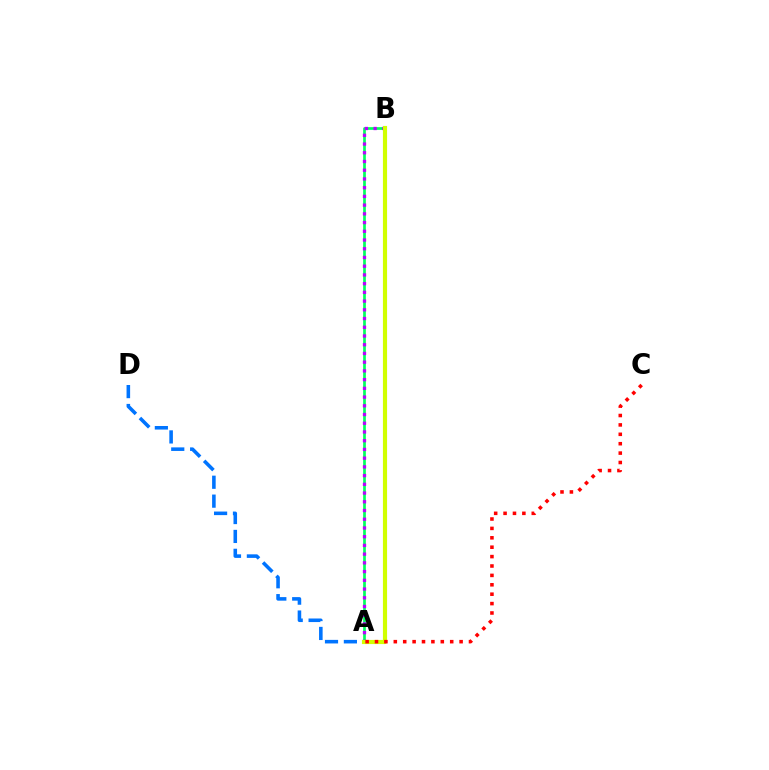{('A', 'D'): [{'color': '#0074ff', 'line_style': 'dashed', 'thickness': 2.57}], ('A', 'B'): [{'color': '#00ff5c', 'line_style': 'solid', 'thickness': 1.95}, {'color': '#b900ff', 'line_style': 'dotted', 'thickness': 2.37}, {'color': '#d1ff00', 'line_style': 'solid', 'thickness': 2.99}], ('A', 'C'): [{'color': '#ff0000', 'line_style': 'dotted', 'thickness': 2.55}]}